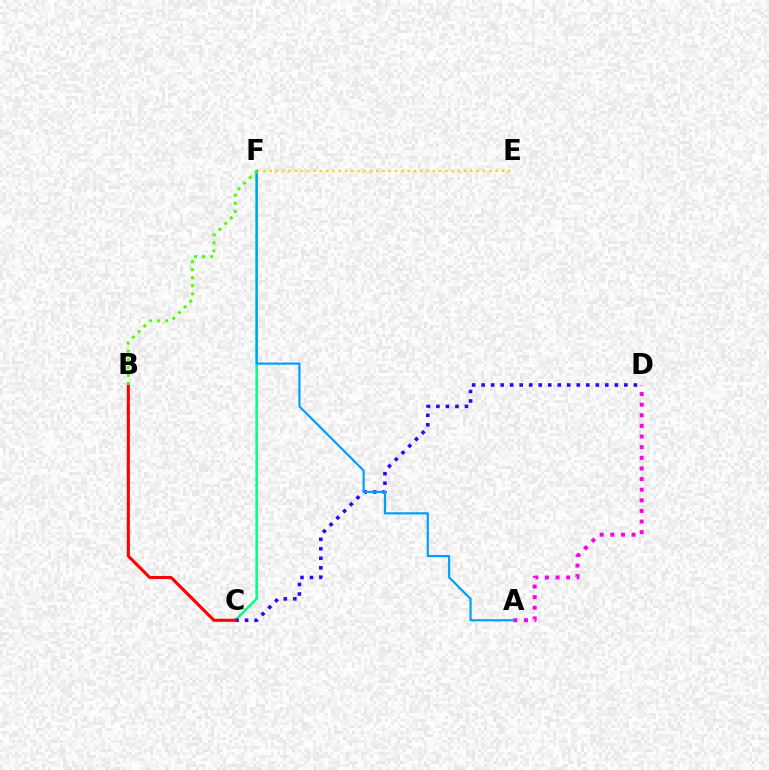{('C', 'F'): [{'color': '#00ff86', 'line_style': 'solid', 'thickness': 1.81}], ('C', 'D'): [{'color': '#3700ff', 'line_style': 'dotted', 'thickness': 2.59}], ('B', 'C'): [{'color': '#ff0000', 'line_style': 'solid', 'thickness': 2.21}], ('A', 'D'): [{'color': '#ff00ed', 'line_style': 'dotted', 'thickness': 2.89}], ('E', 'F'): [{'color': '#ffd500', 'line_style': 'dotted', 'thickness': 1.7}], ('A', 'F'): [{'color': '#009eff', 'line_style': 'solid', 'thickness': 1.58}], ('B', 'F'): [{'color': '#4fff00', 'line_style': 'dotted', 'thickness': 2.19}]}